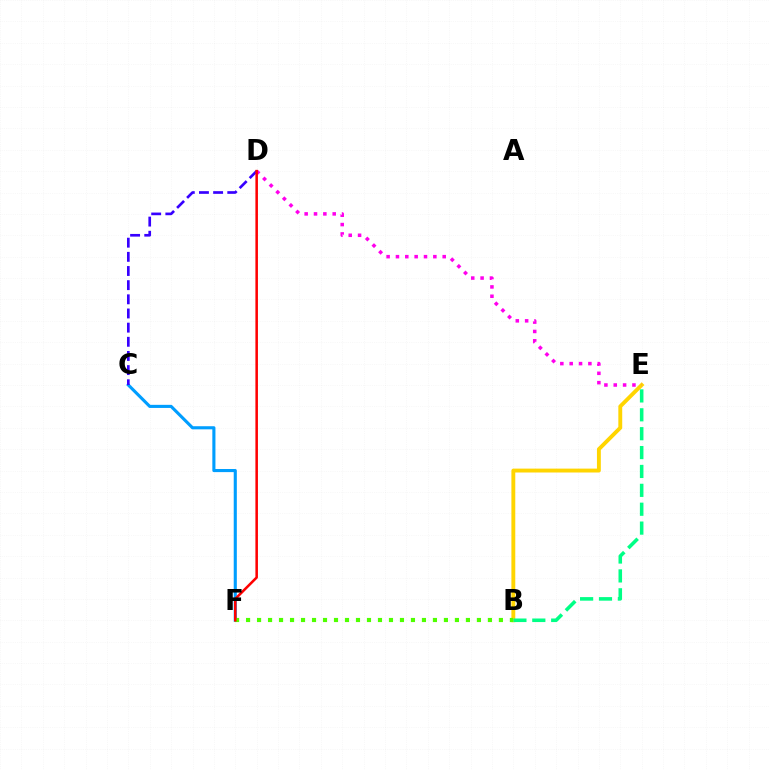{('C', 'F'): [{'color': '#009eff', 'line_style': 'solid', 'thickness': 2.24}], ('B', 'E'): [{'color': '#ffd500', 'line_style': 'solid', 'thickness': 2.8}, {'color': '#00ff86', 'line_style': 'dashed', 'thickness': 2.57}], ('C', 'D'): [{'color': '#3700ff', 'line_style': 'dashed', 'thickness': 1.92}], ('D', 'E'): [{'color': '#ff00ed', 'line_style': 'dotted', 'thickness': 2.54}], ('B', 'F'): [{'color': '#4fff00', 'line_style': 'dotted', 'thickness': 2.99}], ('D', 'F'): [{'color': '#ff0000', 'line_style': 'solid', 'thickness': 1.83}]}